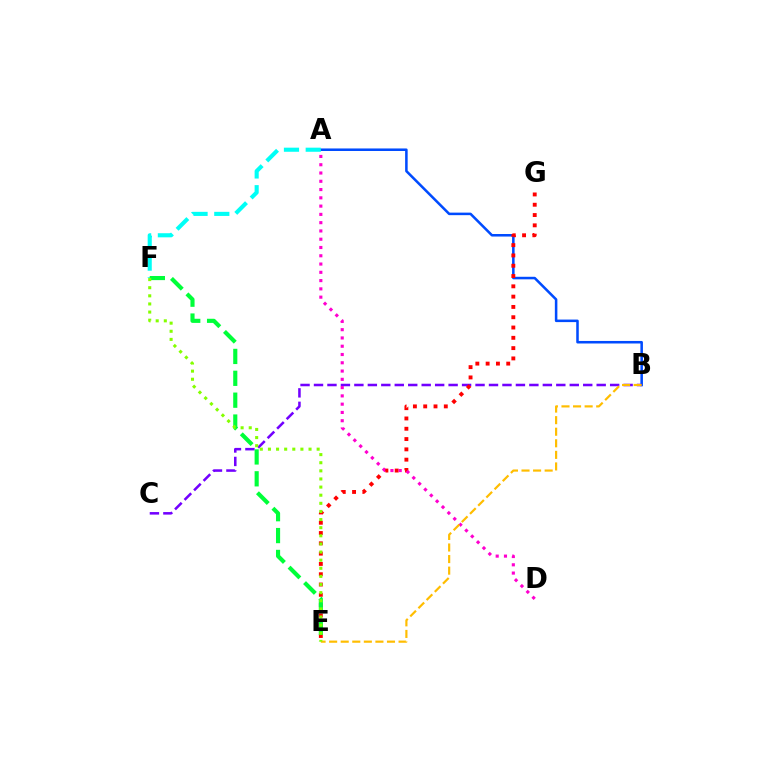{('A', 'B'): [{'color': '#004bff', 'line_style': 'solid', 'thickness': 1.83}], ('B', 'C'): [{'color': '#7200ff', 'line_style': 'dashed', 'thickness': 1.83}], ('A', 'F'): [{'color': '#00fff6', 'line_style': 'dashed', 'thickness': 2.96}], ('E', 'G'): [{'color': '#ff0000', 'line_style': 'dotted', 'thickness': 2.8}], ('A', 'D'): [{'color': '#ff00cf', 'line_style': 'dotted', 'thickness': 2.25}], ('E', 'F'): [{'color': '#00ff39', 'line_style': 'dashed', 'thickness': 2.97}, {'color': '#84ff00', 'line_style': 'dotted', 'thickness': 2.21}], ('B', 'E'): [{'color': '#ffbd00', 'line_style': 'dashed', 'thickness': 1.57}]}